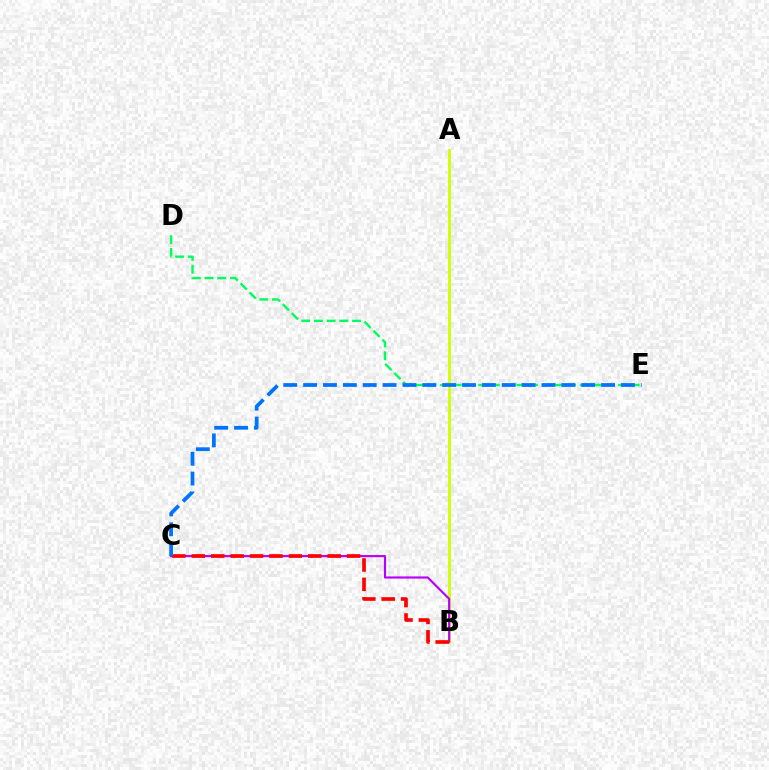{('A', 'B'): [{'color': '#d1ff00', 'line_style': 'solid', 'thickness': 2.03}], ('B', 'C'): [{'color': '#b900ff', 'line_style': 'solid', 'thickness': 1.55}, {'color': '#ff0000', 'line_style': 'dashed', 'thickness': 2.64}], ('D', 'E'): [{'color': '#00ff5c', 'line_style': 'dashed', 'thickness': 1.73}], ('C', 'E'): [{'color': '#0074ff', 'line_style': 'dashed', 'thickness': 2.7}]}